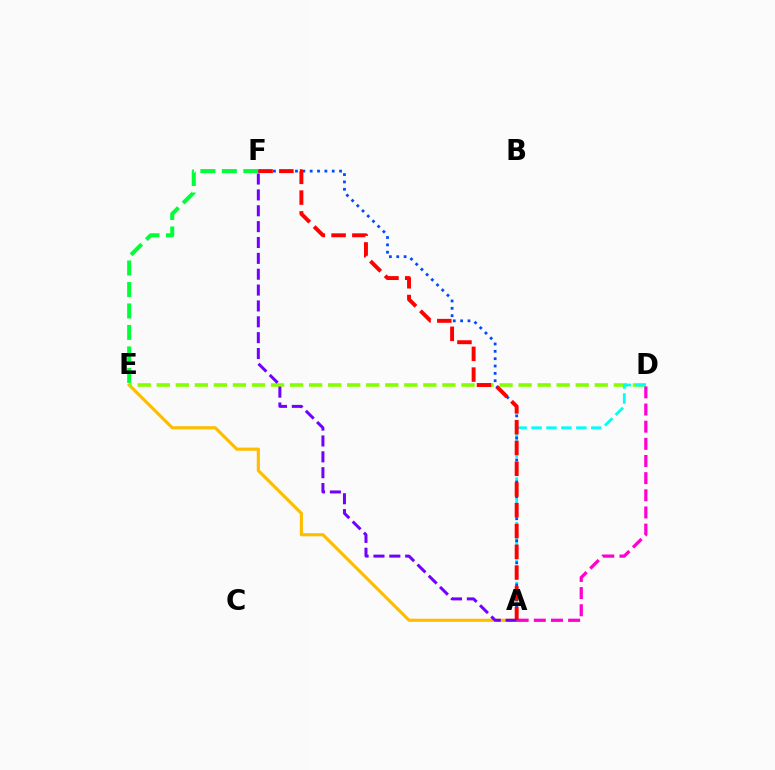{('A', 'E'): [{'color': '#ffbd00', 'line_style': 'solid', 'thickness': 2.26}], ('D', 'E'): [{'color': '#84ff00', 'line_style': 'dashed', 'thickness': 2.59}], ('E', 'F'): [{'color': '#00ff39', 'line_style': 'dashed', 'thickness': 2.92}], ('A', 'D'): [{'color': '#ff00cf', 'line_style': 'dashed', 'thickness': 2.33}, {'color': '#00fff6', 'line_style': 'dashed', 'thickness': 2.03}], ('A', 'F'): [{'color': '#004bff', 'line_style': 'dotted', 'thickness': 2.0}, {'color': '#ff0000', 'line_style': 'dashed', 'thickness': 2.82}, {'color': '#7200ff', 'line_style': 'dashed', 'thickness': 2.15}]}